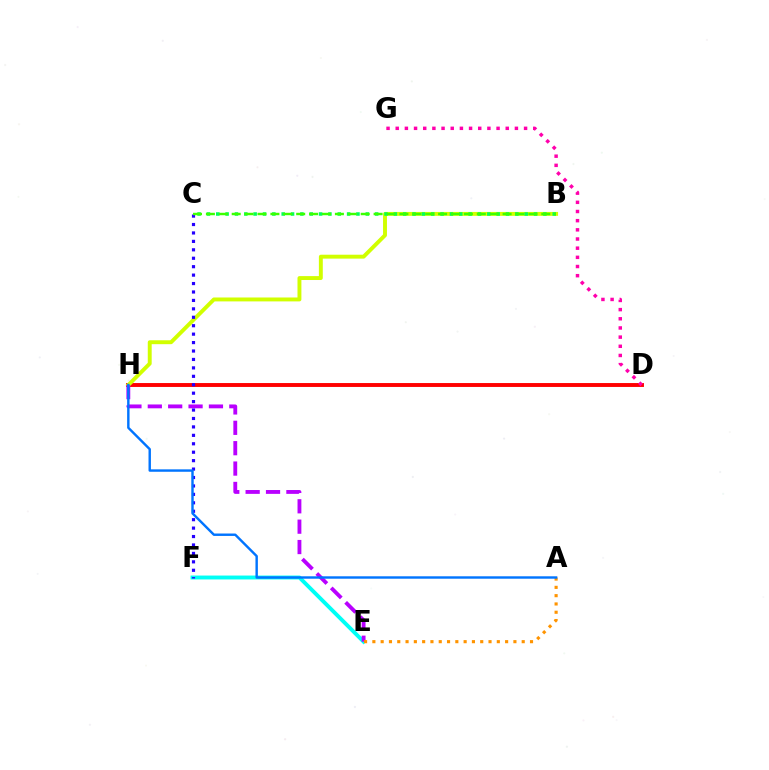{('D', 'H'): [{'color': '#ff0000', 'line_style': 'solid', 'thickness': 2.81}], ('B', 'H'): [{'color': '#d1ff00', 'line_style': 'solid', 'thickness': 2.82}], ('E', 'F'): [{'color': '#00fff6', 'line_style': 'solid', 'thickness': 2.81}], ('E', 'H'): [{'color': '#b900ff', 'line_style': 'dashed', 'thickness': 2.77}], ('C', 'F'): [{'color': '#2500ff', 'line_style': 'dotted', 'thickness': 2.29}], ('A', 'E'): [{'color': '#ff9400', 'line_style': 'dotted', 'thickness': 2.25}], ('D', 'G'): [{'color': '#ff00ac', 'line_style': 'dotted', 'thickness': 2.49}], ('B', 'C'): [{'color': '#00ff5c', 'line_style': 'dotted', 'thickness': 2.54}, {'color': '#3dff00', 'line_style': 'dashed', 'thickness': 1.75}], ('A', 'H'): [{'color': '#0074ff', 'line_style': 'solid', 'thickness': 1.74}]}